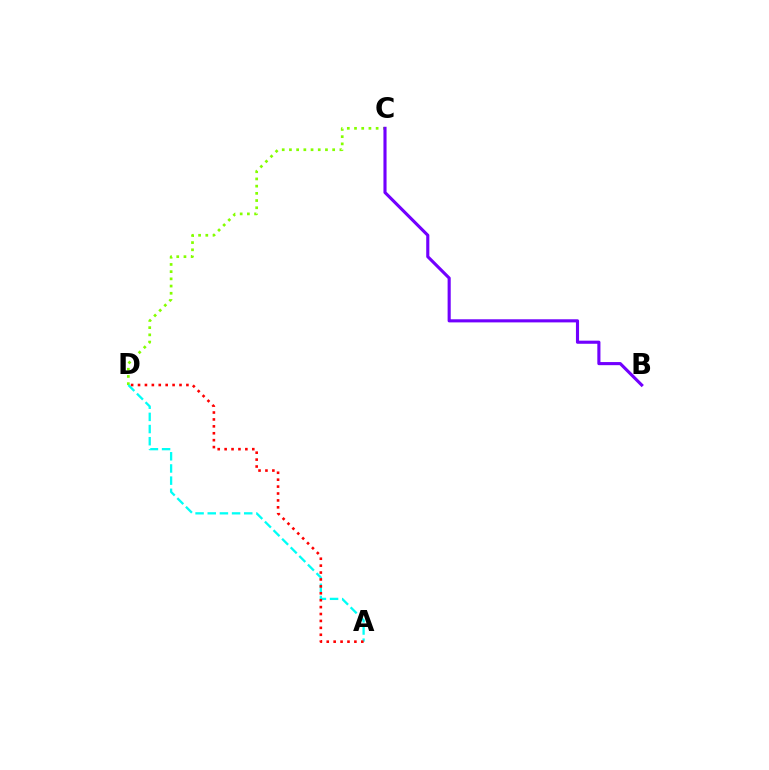{('C', 'D'): [{'color': '#84ff00', 'line_style': 'dotted', 'thickness': 1.96}], ('A', 'D'): [{'color': '#00fff6', 'line_style': 'dashed', 'thickness': 1.65}, {'color': '#ff0000', 'line_style': 'dotted', 'thickness': 1.88}], ('B', 'C'): [{'color': '#7200ff', 'line_style': 'solid', 'thickness': 2.24}]}